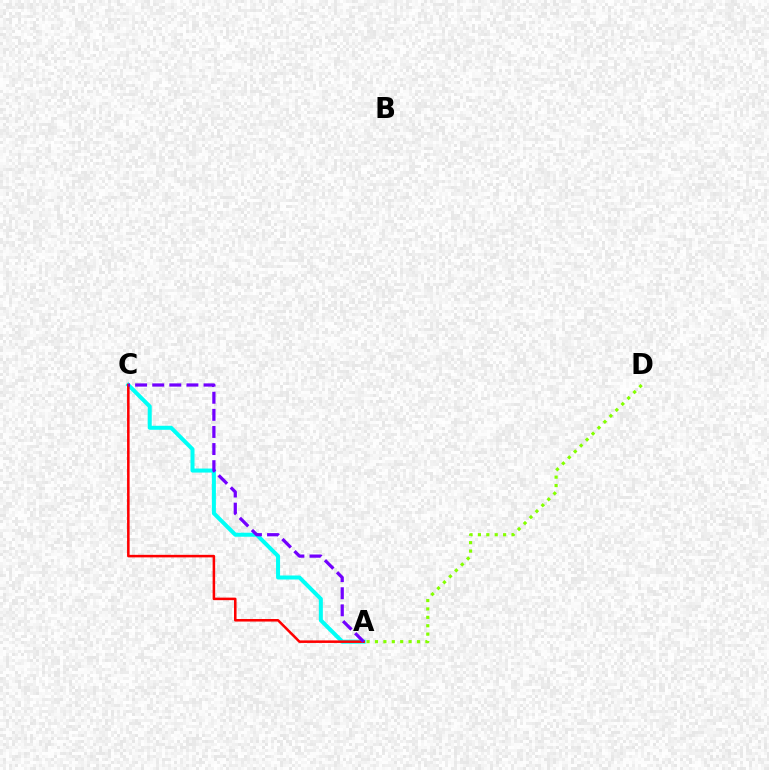{('A', 'D'): [{'color': '#84ff00', 'line_style': 'dotted', 'thickness': 2.28}], ('A', 'C'): [{'color': '#00fff6', 'line_style': 'solid', 'thickness': 2.89}, {'color': '#ff0000', 'line_style': 'solid', 'thickness': 1.83}, {'color': '#7200ff', 'line_style': 'dashed', 'thickness': 2.32}]}